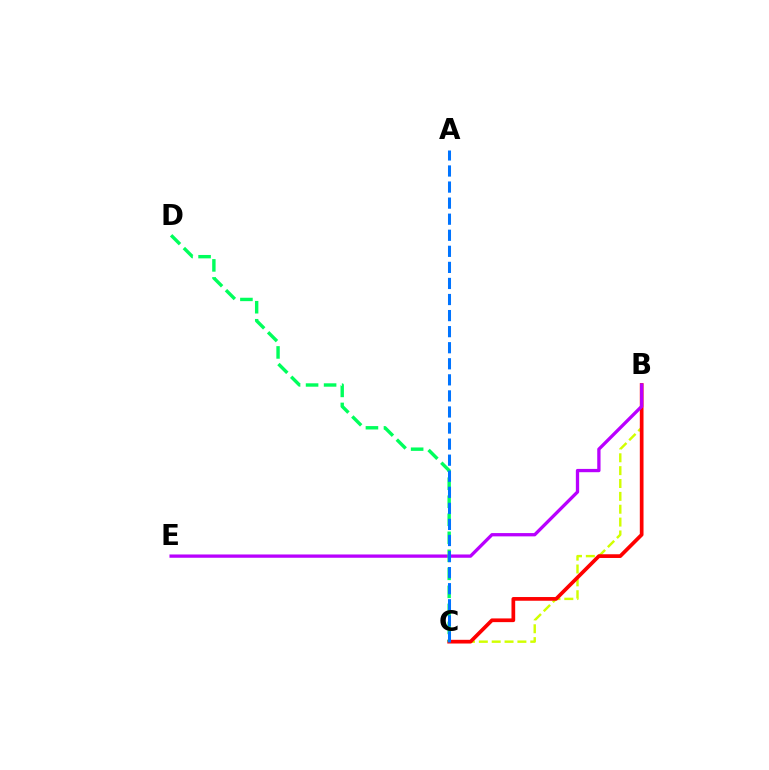{('B', 'C'): [{'color': '#d1ff00', 'line_style': 'dashed', 'thickness': 1.75}, {'color': '#ff0000', 'line_style': 'solid', 'thickness': 2.67}], ('B', 'E'): [{'color': '#b900ff', 'line_style': 'solid', 'thickness': 2.37}], ('C', 'D'): [{'color': '#00ff5c', 'line_style': 'dashed', 'thickness': 2.45}], ('A', 'C'): [{'color': '#0074ff', 'line_style': 'dashed', 'thickness': 2.18}]}